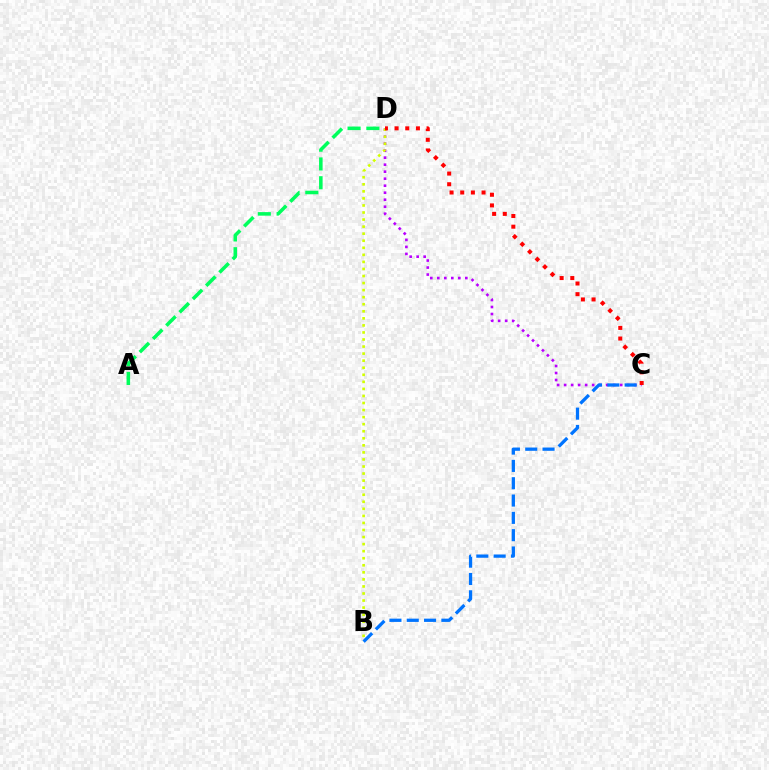{('C', 'D'): [{'color': '#b900ff', 'line_style': 'dotted', 'thickness': 1.9}, {'color': '#ff0000', 'line_style': 'dotted', 'thickness': 2.9}], ('B', 'D'): [{'color': '#d1ff00', 'line_style': 'dotted', 'thickness': 1.92}], ('A', 'D'): [{'color': '#00ff5c', 'line_style': 'dashed', 'thickness': 2.55}], ('B', 'C'): [{'color': '#0074ff', 'line_style': 'dashed', 'thickness': 2.35}]}